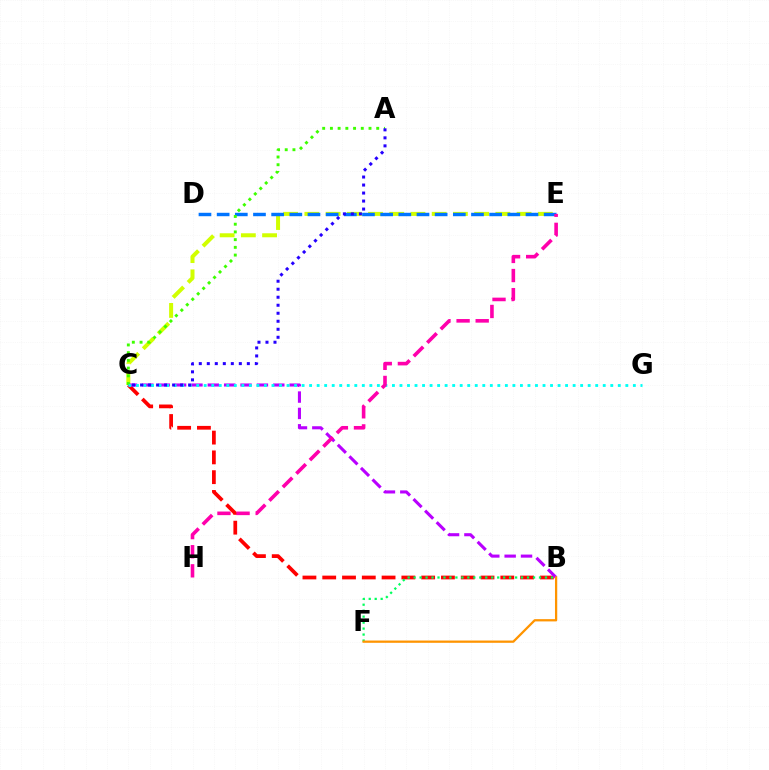{('C', 'E'): [{'color': '#d1ff00', 'line_style': 'dashed', 'thickness': 2.88}], ('B', 'C'): [{'color': '#ff0000', 'line_style': 'dashed', 'thickness': 2.69}, {'color': '#b900ff', 'line_style': 'dashed', 'thickness': 2.22}], ('B', 'F'): [{'color': '#00ff5c', 'line_style': 'dotted', 'thickness': 1.62}, {'color': '#ff9400', 'line_style': 'solid', 'thickness': 1.63}], ('D', 'E'): [{'color': '#0074ff', 'line_style': 'dashed', 'thickness': 2.47}], ('A', 'C'): [{'color': '#3dff00', 'line_style': 'dotted', 'thickness': 2.1}, {'color': '#2500ff', 'line_style': 'dotted', 'thickness': 2.18}], ('C', 'G'): [{'color': '#00fff6', 'line_style': 'dotted', 'thickness': 2.05}], ('E', 'H'): [{'color': '#ff00ac', 'line_style': 'dashed', 'thickness': 2.6}]}